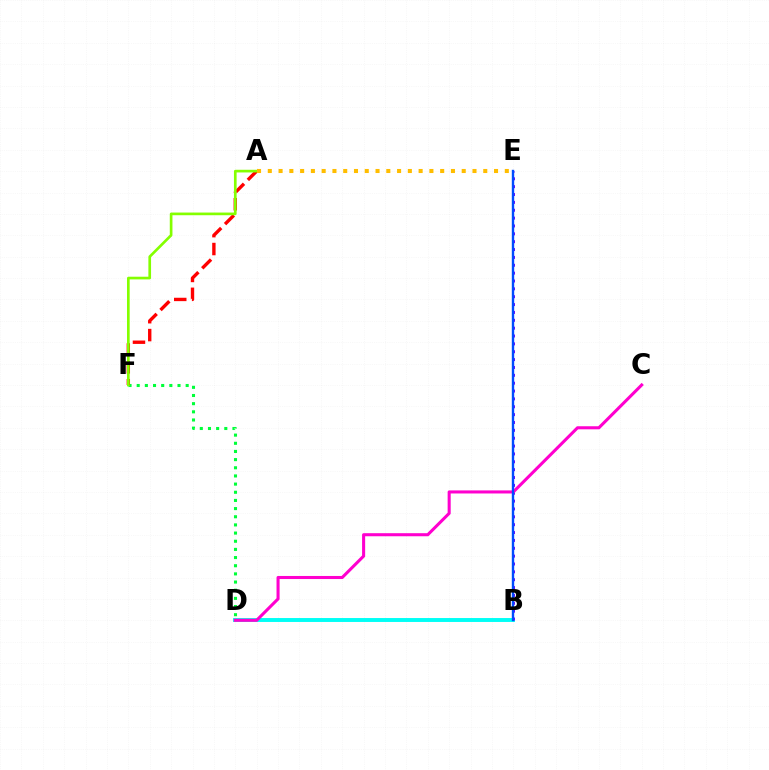{('B', 'D'): [{'color': '#00fff6', 'line_style': 'solid', 'thickness': 2.82}], ('D', 'F'): [{'color': '#00ff39', 'line_style': 'dotted', 'thickness': 2.22}], ('A', 'F'): [{'color': '#ff0000', 'line_style': 'dashed', 'thickness': 2.43}, {'color': '#84ff00', 'line_style': 'solid', 'thickness': 1.92}], ('B', 'E'): [{'color': '#7200ff', 'line_style': 'dotted', 'thickness': 2.14}, {'color': '#004bff', 'line_style': 'solid', 'thickness': 1.73}], ('C', 'D'): [{'color': '#ff00cf', 'line_style': 'solid', 'thickness': 2.21}], ('A', 'E'): [{'color': '#ffbd00', 'line_style': 'dotted', 'thickness': 2.93}]}